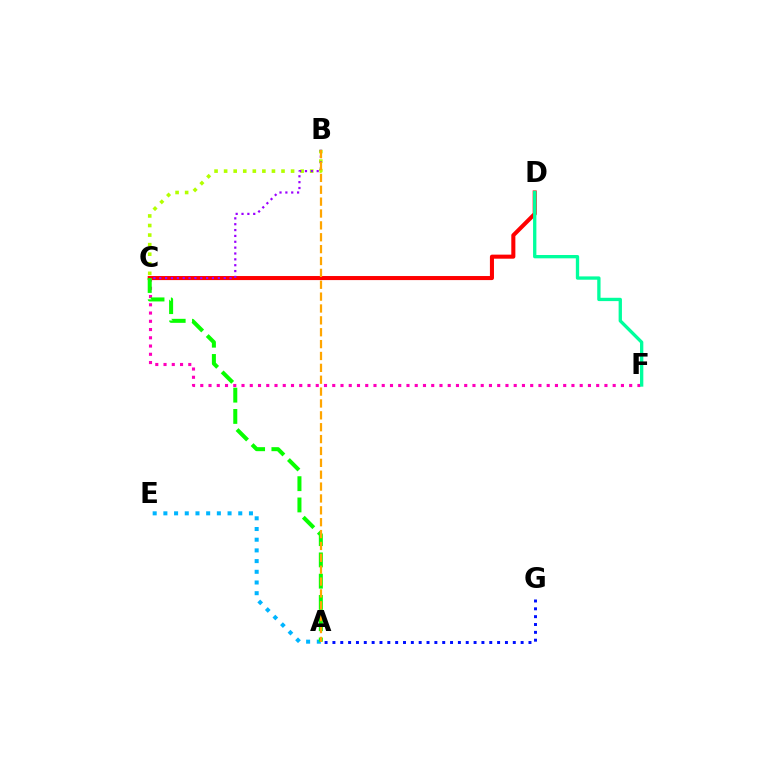{('C', 'D'): [{'color': '#ff0000', 'line_style': 'solid', 'thickness': 2.92}], ('A', 'E'): [{'color': '#00b5ff', 'line_style': 'dotted', 'thickness': 2.91}], ('C', 'F'): [{'color': '#ff00bd', 'line_style': 'dotted', 'thickness': 2.24}], ('B', 'C'): [{'color': '#b3ff00', 'line_style': 'dotted', 'thickness': 2.6}, {'color': '#9b00ff', 'line_style': 'dotted', 'thickness': 1.59}], ('A', 'G'): [{'color': '#0010ff', 'line_style': 'dotted', 'thickness': 2.13}], ('A', 'C'): [{'color': '#08ff00', 'line_style': 'dashed', 'thickness': 2.89}], ('D', 'F'): [{'color': '#00ff9d', 'line_style': 'solid', 'thickness': 2.39}], ('A', 'B'): [{'color': '#ffa500', 'line_style': 'dashed', 'thickness': 1.61}]}